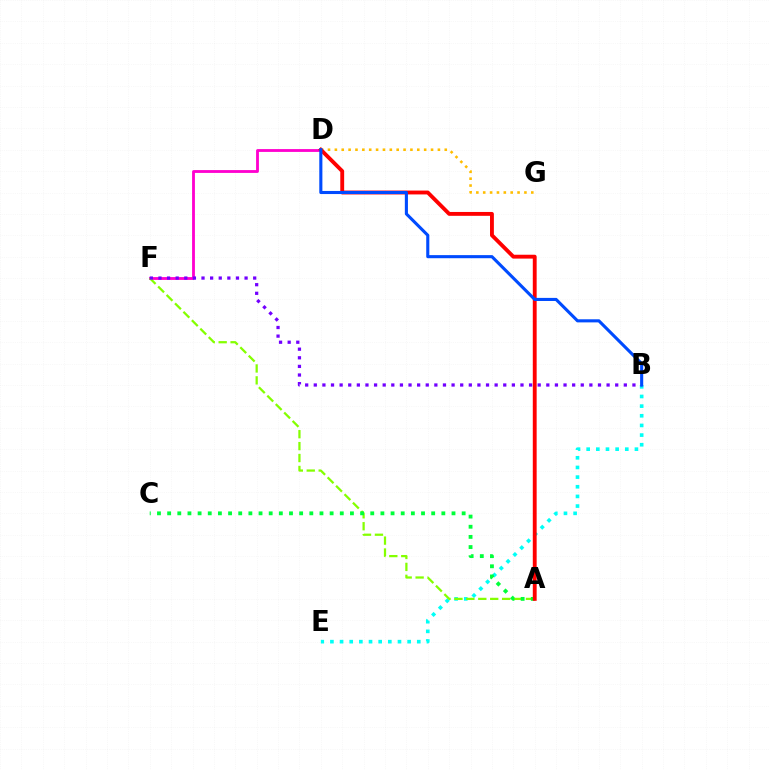{('D', 'F'): [{'color': '#ff00cf', 'line_style': 'solid', 'thickness': 2.04}], ('B', 'E'): [{'color': '#00fff6', 'line_style': 'dotted', 'thickness': 2.62}], ('A', 'F'): [{'color': '#84ff00', 'line_style': 'dashed', 'thickness': 1.62}], ('D', 'G'): [{'color': '#ffbd00', 'line_style': 'dotted', 'thickness': 1.87}], ('A', 'C'): [{'color': '#00ff39', 'line_style': 'dotted', 'thickness': 2.76}], ('A', 'D'): [{'color': '#ff0000', 'line_style': 'solid', 'thickness': 2.78}], ('B', 'F'): [{'color': '#7200ff', 'line_style': 'dotted', 'thickness': 2.34}], ('B', 'D'): [{'color': '#004bff', 'line_style': 'solid', 'thickness': 2.23}]}